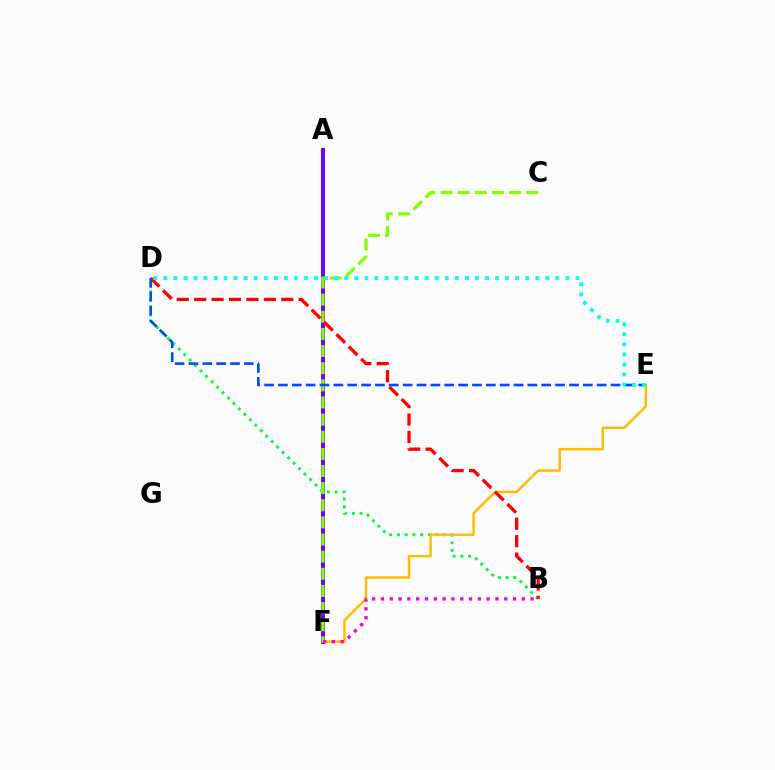{('A', 'F'): [{'color': '#7200ff', 'line_style': 'solid', 'thickness': 2.85}], ('B', 'D'): [{'color': '#00ff39', 'line_style': 'dotted', 'thickness': 2.09}, {'color': '#ff0000', 'line_style': 'dashed', 'thickness': 2.37}], ('C', 'F'): [{'color': '#84ff00', 'line_style': 'dashed', 'thickness': 2.33}], ('E', 'F'): [{'color': '#ffbd00', 'line_style': 'solid', 'thickness': 1.79}], ('D', 'E'): [{'color': '#004bff', 'line_style': 'dashed', 'thickness': 1.88}, {'color': '#00fff6', 'line_style': 'dotted', 'thickness': 2.73}], ('B', 'F'): [{'color': '#ff00cf', 'line_style': 'dotted', 'thickness': 2.39}]}